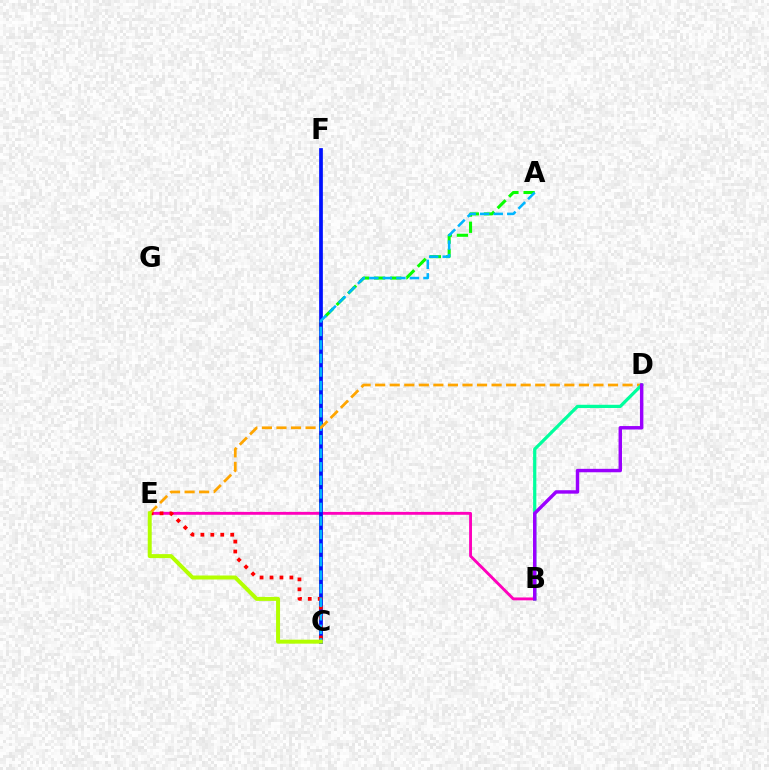{('B', 'E'): [{'color': '#ff00bd', 'line_style': 'solid', 'thickness': 2.07}], ('A', 'C'): [{'color': '#08ff00', 'line_style': 'dashed', 'thickness': 2.19}, {'color': '#00b5ff', 'line_style': 'dashed', 'thickness': 1.84}], ('C', 'F'): [{'color': '#0010ff', 'line_style': 'solid', 'thickness': 2.68}], ('C', 'E'): [{'color': '#ff0000', 'line_style': 'dotted', 'thickness': 2.7}, {'color': '#b3ff00', 'line_style': 'solid', 'thickness': 2.87}], ('D', 'E'): [{'color': '#ffa500', 'line_style': 'dashed', 'thickness': 1.98}], ('B', 'D'): [{'color': '#00ff9d', 'line_style': 'solid', 'thickness': 2.33}, {'color': '#9b00ff', 'line_style': 'solid', 'thickness': 2.48}]}